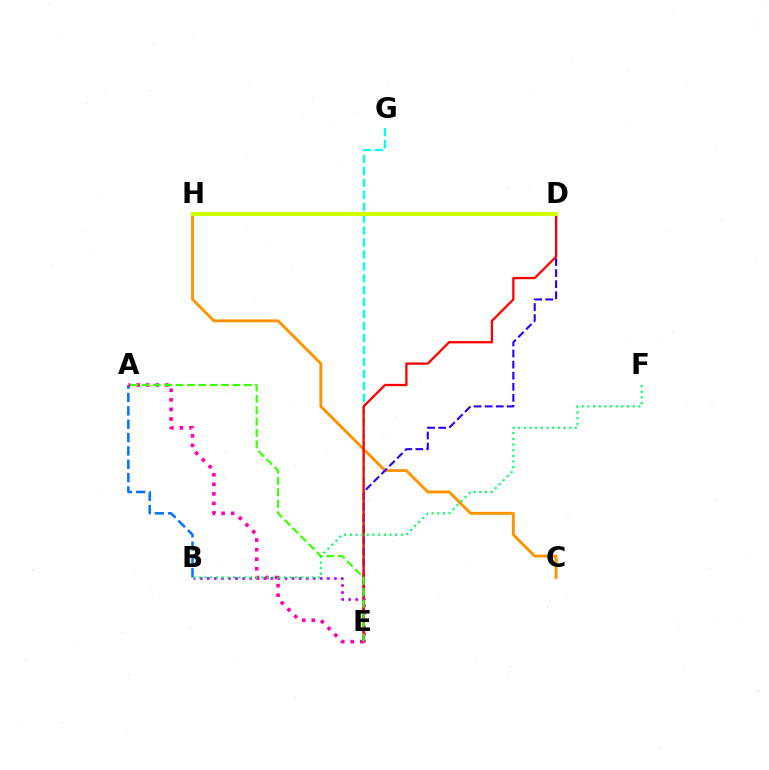{('C', 'H'): [{'color': '#ff9400', 'line_style': 'solid', 'thickness': 2.08}], ('E', 'G'): [{'color': '#00fff6', 'line_style': 'dashed', 'thickness': 1.62}], ('B', 'E'): [{'color': '#b900ff', 'line_style': 'dotted', 'thickness': 1.92}], ('D', 'E'): [{'color': '#2500ff', 'line_style': 'dashed', 'thickness': 1.5}, {'color': '#ff0000', 'line_style': 'solid', 'thickness': 1.65}], ('A', 'B'): [{'color': '#0074ff', 'line_style': 'dashed', 'thickness': 1.81}], ('A', 'E'): [{'color': '#ff00ac', 'line_style': 'dotted', 'thickness': 2.6}, {'color': '#3dff00', 'line_style': 'dashed', 'thickness': 1.54}], ('B', 'F'): [{'color': '#00ff5c', 'line_style': 'dotted', 'thickness': 1.54}], ('D', 'H'): [{'color': '#d1ff00', 'line_style': 'solid', 'thickness': 2.89}]}